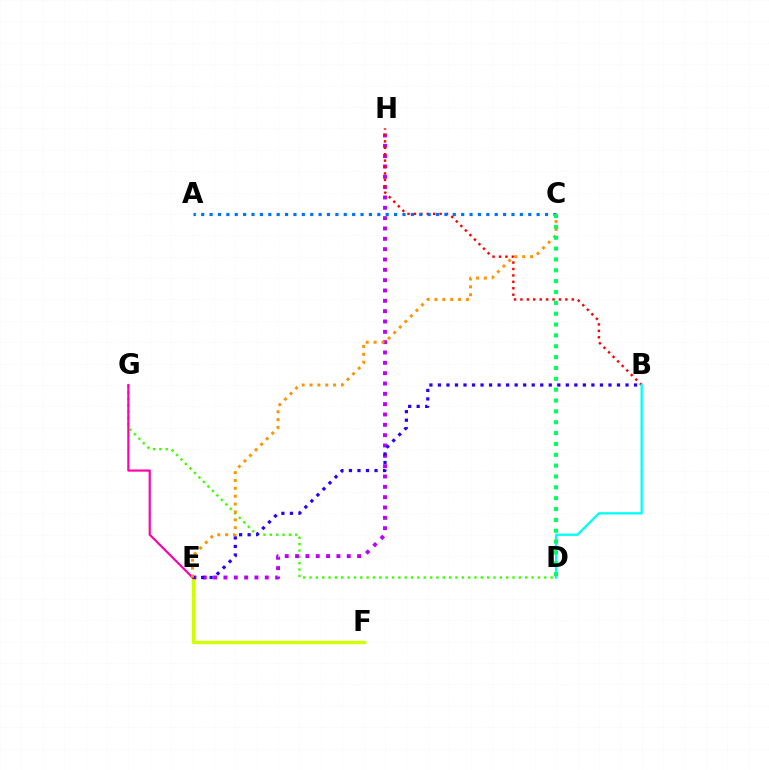{('D', 'G'): [{'color': '#3dff00', 'line_style': 'dotted', 'thickness': 1.72}], ('E', 'H'): [{'color': '#b900ff', 'line_style': 'dotted', 'thickness': 2.81}], ('E', 'F'): [{'color': '#d1ff00', 'line_style': 'solid', 'thickness': 2.45}], ('B', 'H'): [{'color': '#ff0000', 'line_style': 'dotted', 'thickness': 1.75}], ('B', 'D'): [{'color': '#00fff6', 'line_style': 'solid', 'thickness': 1.66}], ('B', 'E'): [{'color': '#2500ff', 'line_style': 'dotted', 'thickness': 2.32}], ('A', 'C'): [{'color': '#0074ff', 'line_style': 'dotted', 'thickness': 2.28}], ('E', 'G'): [{'color': '#ff00ac', 'line_style': 'solid', 'thickness': 1.56}], ('C', 'E'): [{'color': '#ff9400', 'line_style': 'dotted', 'thickness': 2.14}], ('C', 'D'): [{'color': '#00ff5c', 'line_style': 'dotted', 'thickness': 2.95}]}